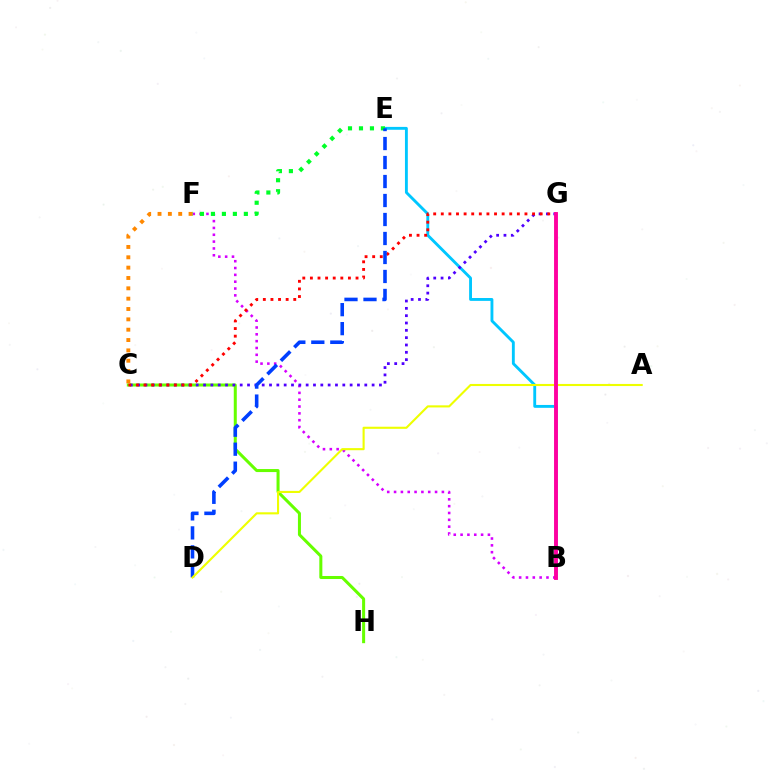{('B', 'G'): [{'color': '#00ffaf', 'line_style': 'dotted', 'thickness': 1.67}, {'color': '#ff00a0', 'line_style': 'solid', 'thickness': 2.79}], ('B', 'E'): [{'color': '#00c7ff', 'line_style': 'solid', 'thickness': 2.07}], ('B', 'F'): [{'color': '#d600ff', 'line_style': 'dotted', 'thickness': 1.86}], ('E', 'F'): [{'color': '#00ff27', 'line_style': 'dotted', 'thickness': 2.98}], ('C', 'H'): [{'color': '#66ff00', 'line_style': 'solid', 'thickness': 2.18}], ('C', 'G'): [{'color': '#4f00ff', 'line_style': 'dotted', 'thickness': 1.99}, {'color': '#ff0000', 'line_style': 'dotted', 'thickness': 2.07}], ('D', 'E'): [{'color': '#003fff', 'line_style': 'dashed', 'thickness': 2.58}], ('C', 'F'): [{'color': '#ff8800', 'line_style': 'dotted', 'thickness': 2.81}], ('A', 'D'): [{'color': '#eeff00', 'line_style': 'solid', 'thickness': 1.52}]}